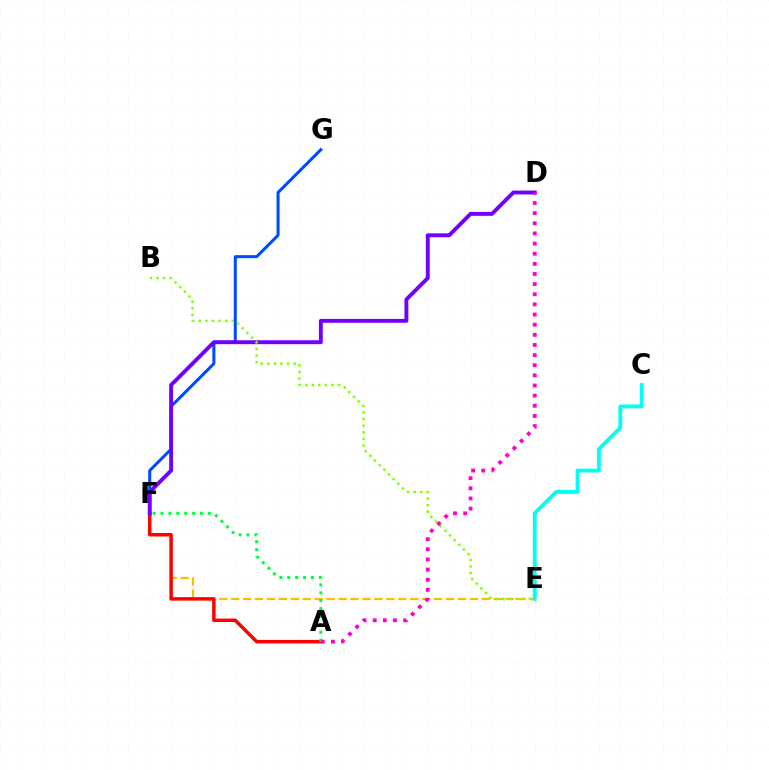{('F', 'G'): [{'color': '#004bff', 'line_style': 'solid', 'thickness': 2.17}], ('E', 'F'): [{'color': '#ffbd00', 'line_style': 'dashed', 'thickness': 1.62}], ('A', 'F'): [{'color': '#ff0000', 'line_style': 'solid', 'thickness': 2.51}, {'color': '#00ff39', 'line_style': 'dotted', 'thickness': 2.15}], ('C', 'E'): [{'color': '#00fff6', 'line_style': 'solid', 'thickness': 2.75}], ('D', 'F'): [{'color': '#7200ff', 'line_style': 'solid', 'thickness': 2.81}], ('B', 'E'): [{'color': '#84ff00', 'line_style': 'dotted', 'thickness': 1.79}], ('A', 'D'): [{'color': '#ff00cf', 'line_style': 'dotted', 'thickness': 2.75}]}